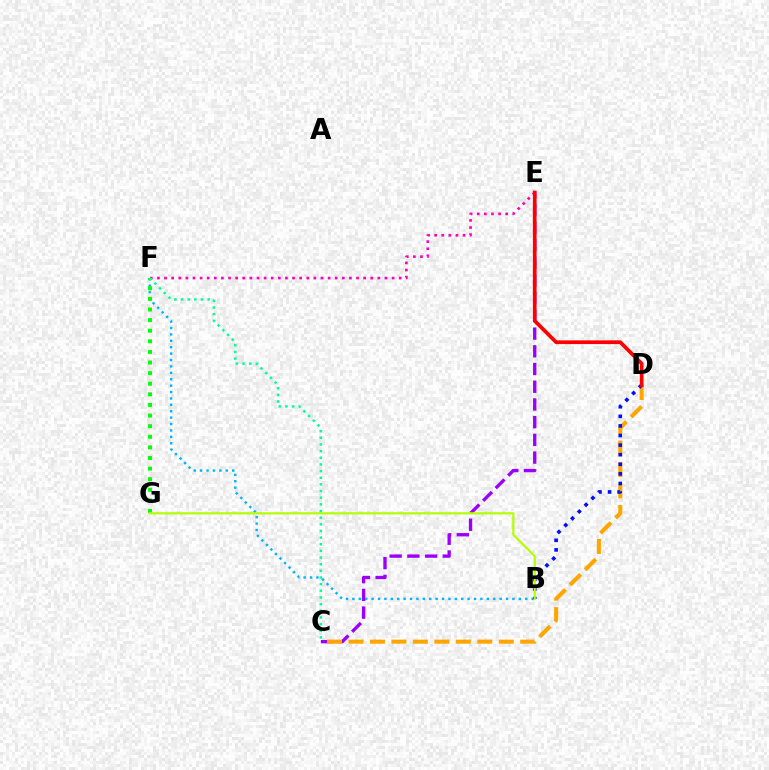{('C', 'E'): [{'color': '#9b00ff', 'line_style': 'dashed', 'thickness': 2.41}], ('E', 'F'): [{'color': '#ff00bd', 'line_style': 'dotted', 'thickness': 1.93}], ('B', 'F'): [{'color': '#00b5ff', 'line_style': 'dotted', 'thickness': 1.74}], ('C', 'D'): [{'color': '#ffa500', 'line_style': 'dashed', 'thickness': 2.92}], ('B', 'D'): [{'color': '#0010ff', 'line_style': 'dotted', 'thickness': 2.61}], ('D', 'E'): [{'color': '#ff0000', 'line_style': 'solid', 'thickness': 2.67}], ('F', 'G'): [{'color': '#08ff00', 'line_style': 'dotted', 'thickness': 2.88}], ('B', 'G'): [{'color': '#b3ff00', 'line_style': 'solid', 'thickness': 1.58}], ('C', 'F'): [{'color': '#00ff9d', 'line_style': 'dotted', 'thickness': 1.81}]}